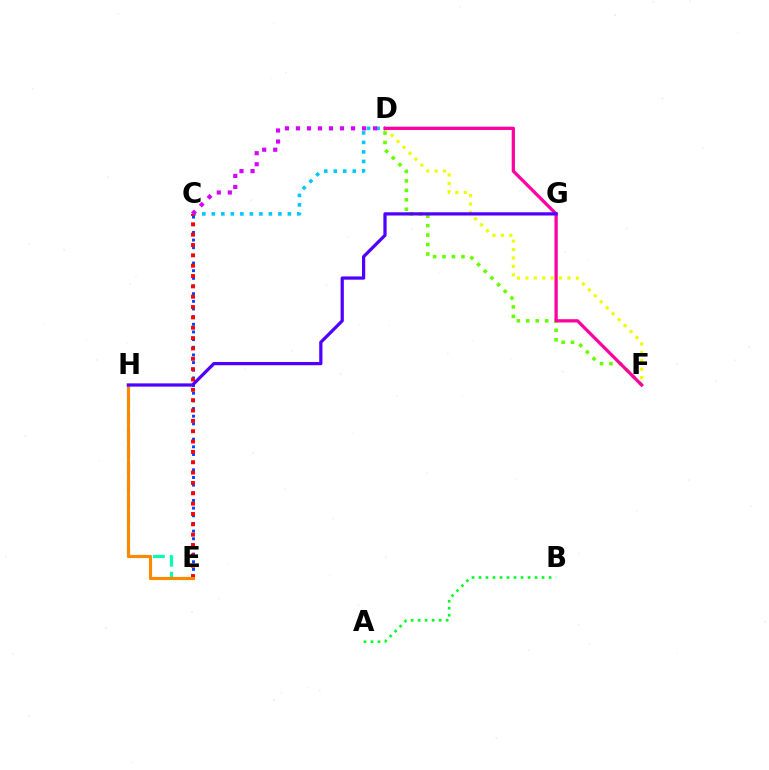{('D', 'F'): [{'color': '#66ff00', 'line_style': 'dotted', 'thickness': 2.57}, {'color': '#eeff00', 'line_style': 'dotted', 'thickness': 2.29}, {'color': '#ff00a0', 'line_style': 'solid', 'thickness': 2.35}], ('C', 'E'): [{'color': '#003fff', 'line_style': 'dotted', 'thickness': 2.08}, {'color': '#ff0000', 'line_style': 'dotted', 'thickness': 2.81}], ('C', 'D'): [{'color': '#00c7ff', 'line_style': 'dotted', 'thickness': 2.58}, {'color': '#d600ff', 'line_style': 'dotted', 'thickness': 3.0}], ('A', 'B'): [{'color': '#00ff27', 'line_style': 'dotted', 'thickness': 1.9}], ('E', 'H'): [{'color': '#00ffaf', 'line_style': 'dashed', 'thickness': 2.3}, {'color': '#ff8800', 'line_style': 'solid', 'thickness': 2.25}], ('G', 'H'): [{'color': '#4f00ff', 'line_style': 'solid', 'thickness': 2.33}]}